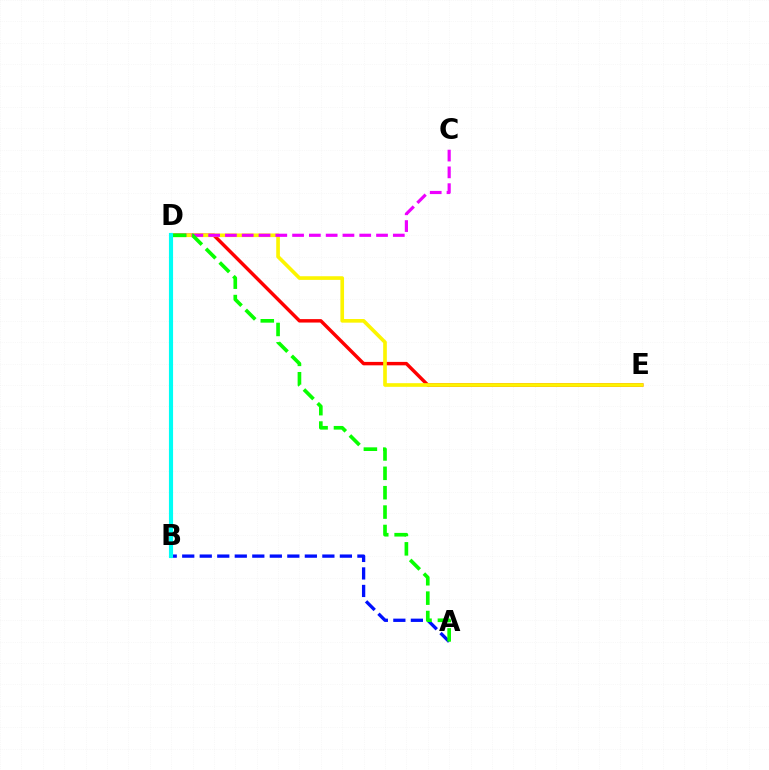{('D', 'E'): [{'color': '#ff0000', 'line_style': 'solid', 'thickness': 2.47}, {'color': '#fcf500', 'line_style': 'solid', 'thickness': 2.62}], ('C', 'D'): [{'color': '#ee00ff', 'line_style': 'dashed', 'thickness': 2.28}], ('A', 'B'): [{'color': '#0010ff', 'line_style': 'dashed', 'thickness': 2.38}], ('A', 'D'): [{'color': '#08ff00', 'line_style': 'dashed', 'thickness': 2.63}], ('B', 'D'): [{'color': '#00fff6', 'line_style': 'solid', 'thickness': 2.97}]}